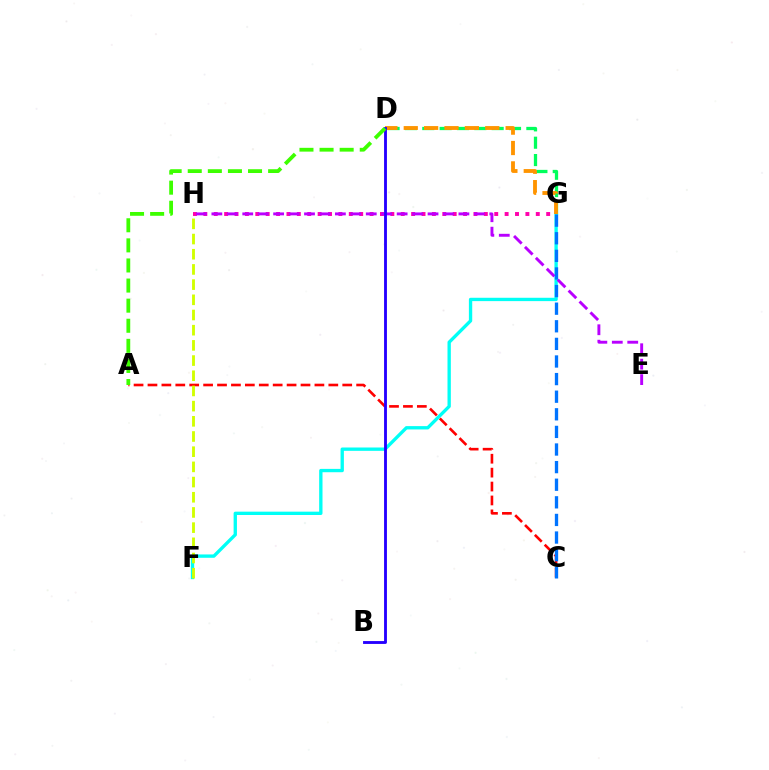{('D', 'G'): [{'color': '#00ff5c', 'line_style': 'dashed', 'thickness': 2.36}, {'color': '#ff9400', 'line_style': 'dashed', 'thickness': 2.77}], ('F', 'G'): [{'color': '#00fff6', 'line_style': 'solid', 'thickness': 2.4}], ('A', 'C'): [{'color': '#ff0000', 'line_style': 'dashed', 'thickness': 1.89}], ('F', 'H'): [{'color': '#d1ff00', 'line_style': 'dashed', 'thickness': 2.06}], ('G', 'H'): [{'color': '#ff00ac', 'line_style': 'dotted', 'thickness': 2.82}], ('E', 'H'): [{'color': '#b900ff', 'line_style': 'dashed', 'thickness': 2.1}], ('B', 'D'): [{'color': '#2500ff', 'line_style': 'solid', 'thickness': 2.06}], ('C', 'G'): [{'color': '#0074ff', 'line_style': 'dashed', 'thickness': 2.39}], ('A', 'D'): [{'color': '#3dff00', 'line_style': 'dashed', 'thickness': 2.73}]}